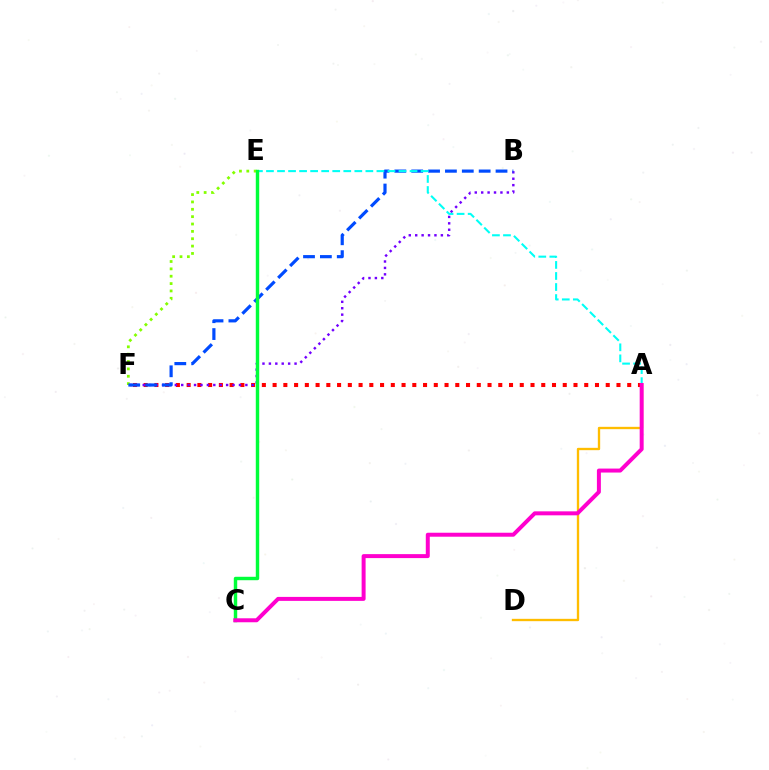{('A', 'F'): [{'color': '#ff0000', 'line_style': 'dotted', 'thickness': 2.92}], ('E', 'F'): [{'color': '#84ff00', 'line_style': 'dotted', 'thickness': 2.0}], ('B', 'F'): [{'color': '#7200ff', 'line_style': 'dotted', 'thickness': 1.74}, {'color': '#004bff', 'line_style': 'dashed', 'thickness': 2.29}], ('A', 'D'): [{'color': '#ffbd00', 'line_style': 'solid', 'thickness': 1.68}], ('A', 'E'): [{'color': '#00fff6', 'line_style': 'dashed', 'thickness': 1.5}], ('C', 'E'): [{'color': '#00ff39', 'line_style': 'solid', 'thickness': 2.47}], ('A', 'C'): [{'color': '#ff00cf', 'line_style': 'solid', 'thickness': 2.86}]}